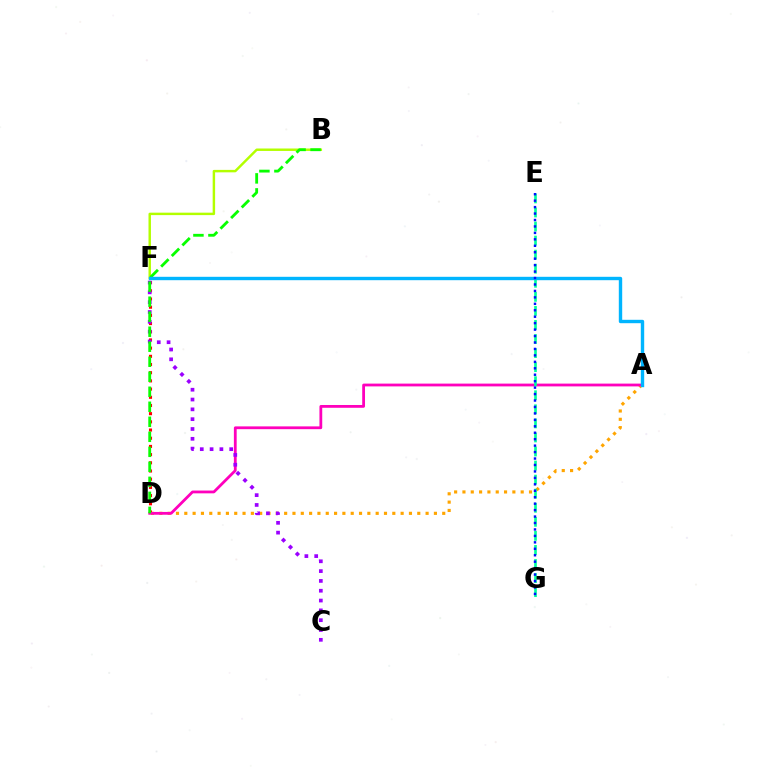{('A', 'D'): [{'color': '#ffa500', 'line_style': 'dotted', 'thickness': 2.26}, {'color': '#ff00bd', 'line_style': 'solid', 'thickness': 2.01}], ('D', 'F'): [{'color': '#ff0000', 'line_style': 'dotted', 'thickness': 2.23}], ('B', 'F'): [{'color': '#b3ff00', 'line_style': 'solid', 'thickness': 1.77}], ('C', 'F'): [{'color': '#9b00ff', 'line_style': 'dotted', 'thickness': 2.67}], ('E', 'G'): [{'color': '#00ff9d', 'line_style': 'dashed', 'thickness': 1.91}, {'color': '#0010ff', 'line_style': 'dotted', 'thickness': 1.75}], ('B', 'D'): [{'color': '#08ff00', 'line_style': 'dashed', 'thickness': 2.04}], ('A', 'F'): [{'color': '#00b5ff', 'line_style': 'solid', 'thickness': 2.44}]}